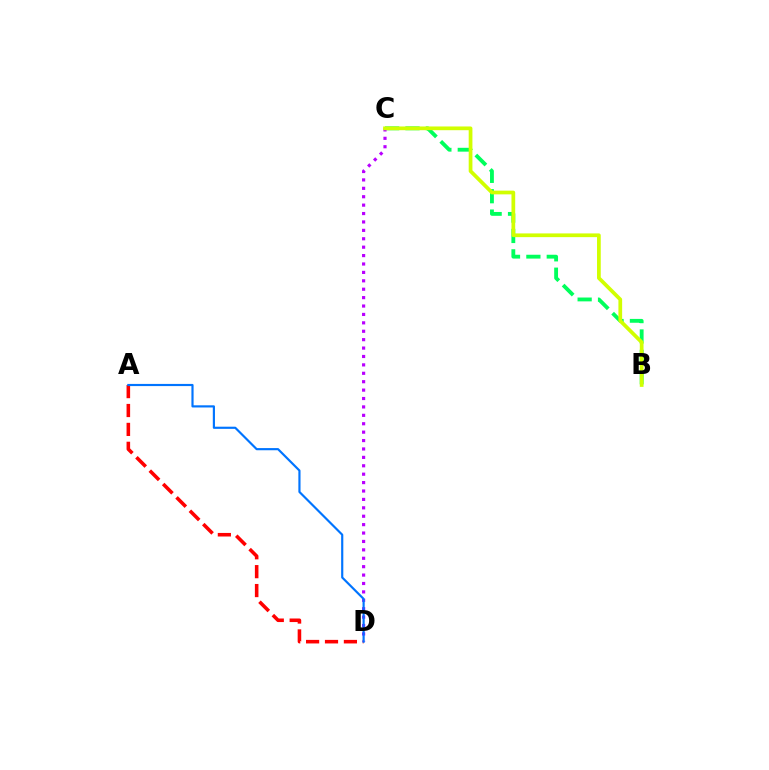{('A', 'D'): [{'color': '#ff0000', 'line_style': 'dashed', 'thickness': 2.57}, {'color': '#0074ff', 'line_style': 'solid', 'thickness': 1.56}], ('B', 'C'): [{'color': '#00ff5c', 'line_style': 'dashed', 'thickness': 2.77}, {'color': '#d1ff00', 'line_style': 'solid', 'thickness': 2.69}], ('C', 'D'): [{'color': '#b900ff', 'line_style': 'dotted', 'thickness': 2.28}]}